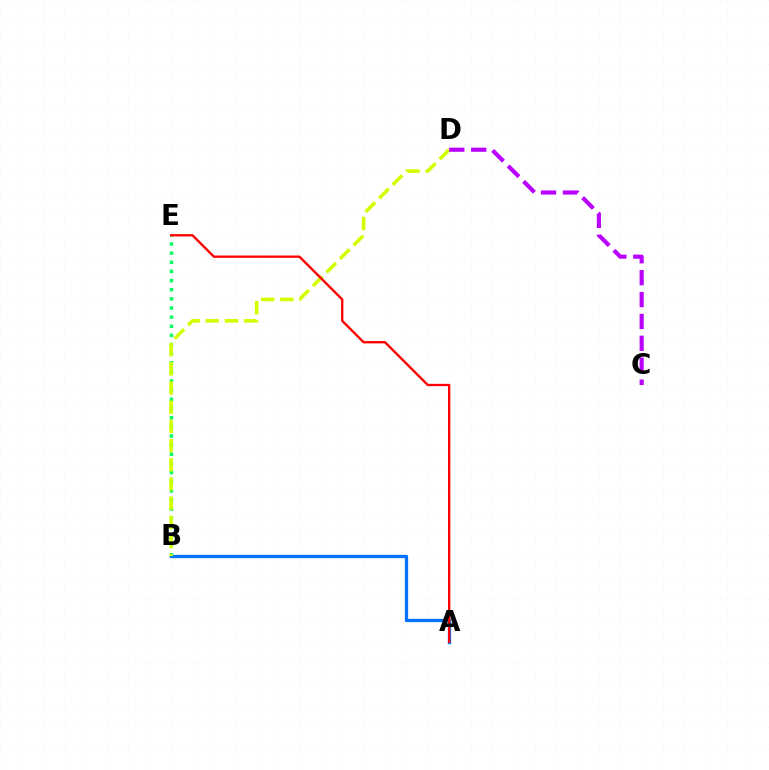{('B', 'E'): [{'color': '#00ff5c', 'line_style': 'dotted', 'thickness': 2.48}], ('A', 'B'): [{'color': '#0074ff', 'line_style': 'solid', 'thickness': 2.38}], ('B', 'D'): [{'color': '#d1ff00', 'line_style': 'dashed', 'thickness': 2.61}], ('C', 'D'): [{'color': '#b900ff', 'line_style': 'dashed', 'thickness': 2.97}], ('A', 'E'): [{'color': '#ff0000', 'line_style': 'solid', 'thickness': 1.68}]}